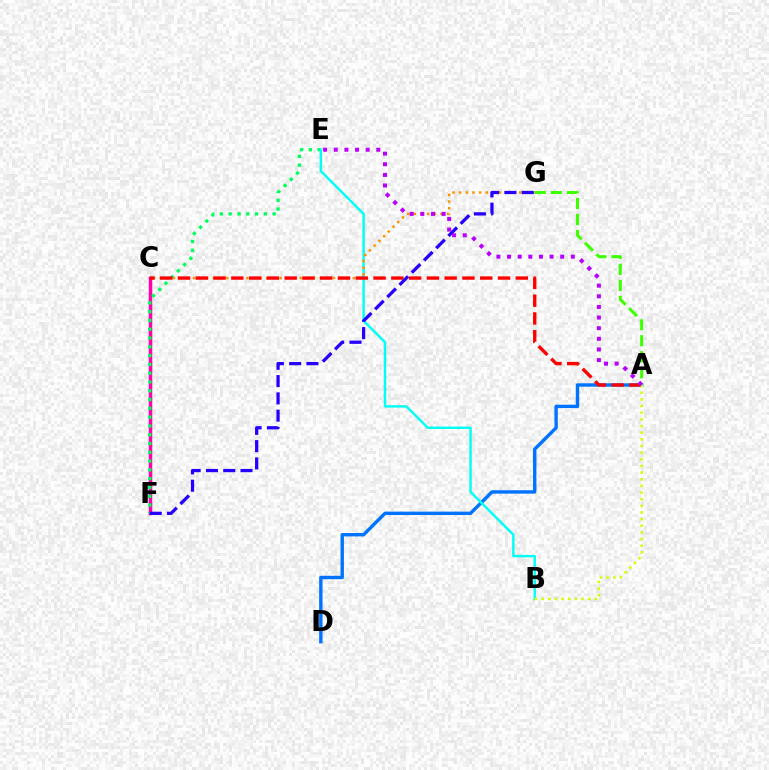{('C', 'F'): [{'color': '#ff00ac', 'line_style': 'solid', 'thickness': 2.51}], ('E', 'F'): [{'color': '#00ff5c', 'line_style': 'dotted', 'thickness': 2.39}], ('A', 'D'): [{'color': '#0074ff', 'line_style': 'solid', 'thickness': 2.45}], ('B', 'E'): [{'color': '#00fff6', 'line_style': 'solid', 'thickness': 1.75}], ('C', 'G'): [{'color': '#ff9400', 'line_style': 'dotted', 'thickness': 1.81}], ('A', 'C'): [{'color': '#ff0000', 'line_style': 'dashed', 'thickness': 2.42}], ('A', 'G'): [{'color': '#3dff00', 'line_style': 'dashed', 'thickness': 2.18}], ('F', 'G'): [{'color': '#2500ff', 'line_style': 'dashed', 'thickness': 2.35}], ('A', 'B'): [{'color': '#d1ff00', 'line_style': 'dotted', 'thickness': 1.81}], ('A', 'E'): [{'color': '#b900ff', 'line_style': 'dotted', 'thickness': 2.89}]}